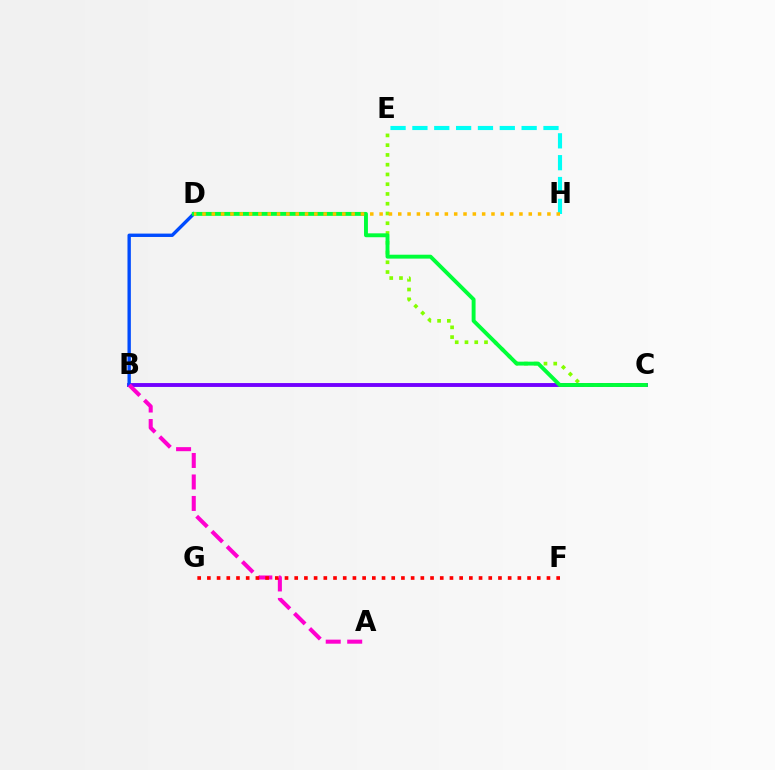{('B', 'C'): [{'color': '#7200ff', 'line_style': 'solid', 'thickness': 2.79}], ('C', 'E'): [{'color': '#84ff00', 'line_style': 'dotted', 'thickness': 2.65}], ('B', 'D'): [{'color': '#004bff', 'line_style': 'solid', 'thickness': 2.43}], ('A', 'B'): [{'color': '#ff00cf', 'line_style': 'dashed', 'thickness': 2.92}], ('C', 'D'): [{'color': '#00ff39', 'line_style': 'solid', 'thickness': 2.81}], ('E', 'H'): [{'color': '#00fff6', 'line_style': 'dashed', 'thickness': 2.97}], ('F', 'G'): [{'color': '#ff0000', 'line_style': 'dotted', 'thickness': 2.64}], ('D', 'H'): [{'color': '#ffbd00', 'line_style': 'dotted', 'thickness': 2.53}]}